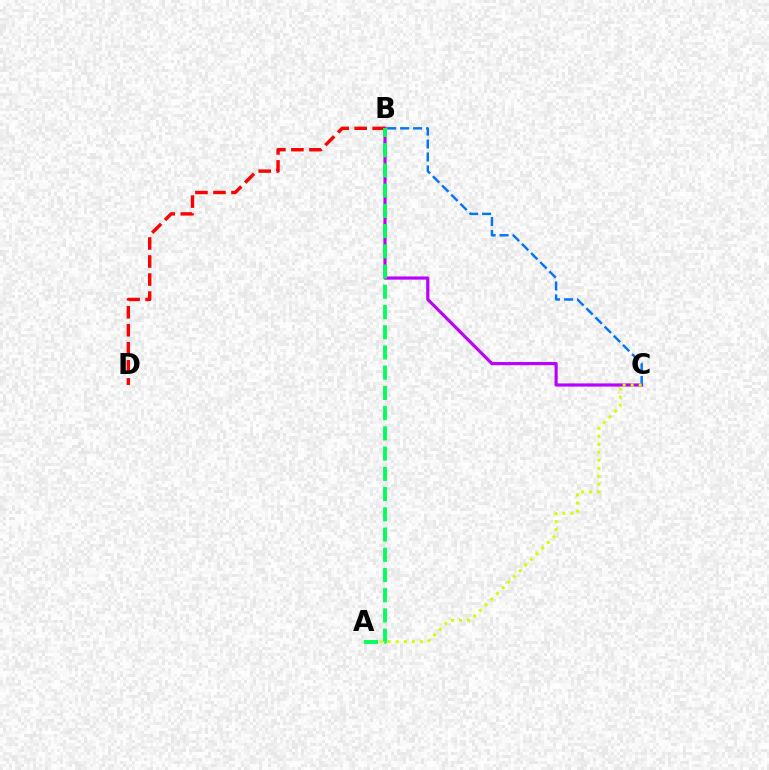{('B', 'C'): [{'color': '#b900ff', 'line_style': 'solid', 'thickness': 2.28}, {'color': '#0074ff', 'line_style': 'dashed', 'thickness': 1.76}], ('B', 'D'): [{'color': '#ff0000', 'line_style': 'dashed', 'thickness': 2.45}], ('A', 'C'): [{'color': '#d1ff00', 'line_style': 'dotted', 'thickness': 2.18}], ('A', 'B'): [{'color': '#00ff5c', 'line_style': 'dashed', 'thickness': 2.75}]}